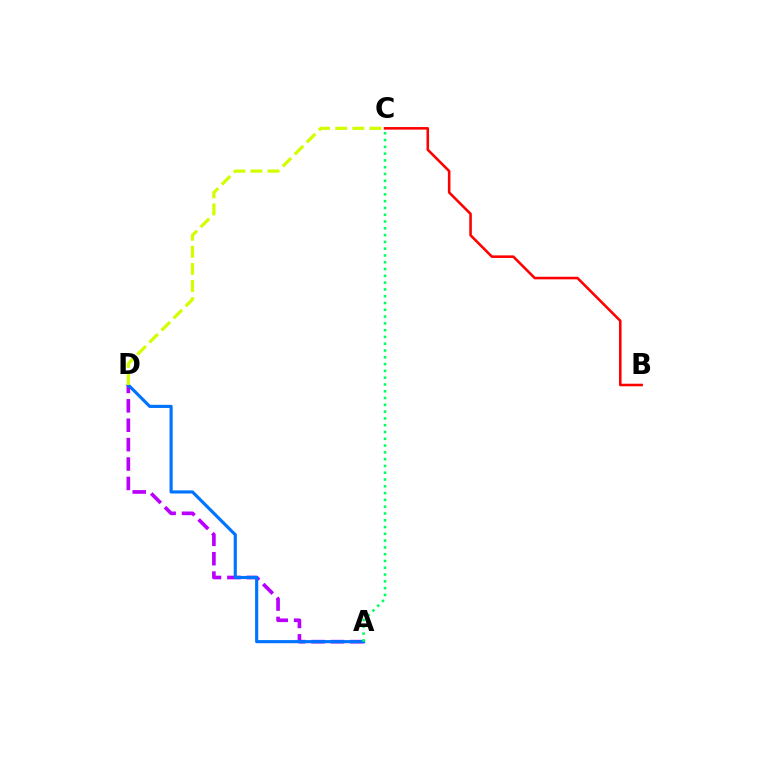{('B', 'C'): [{'color': '#ff0000', 'line_style': 'solid', 'thickness': 1.85}], ('A', 'D'): [{'color': '#b900ff', 'line_style': 'dashed', 'thickness': 2.64}, {'color': '#0074ff', 'line_style': 'solid', 'thickness': 2.26}], ('C', 'D'): [{'color': '#d1ff00', 'line_style': 'dashed', 'thickness': 2.32}], ('A', 'C'): [{'color': '#00ff5c', 'line_style': 'dotted', 'thickness': 1.84}]}